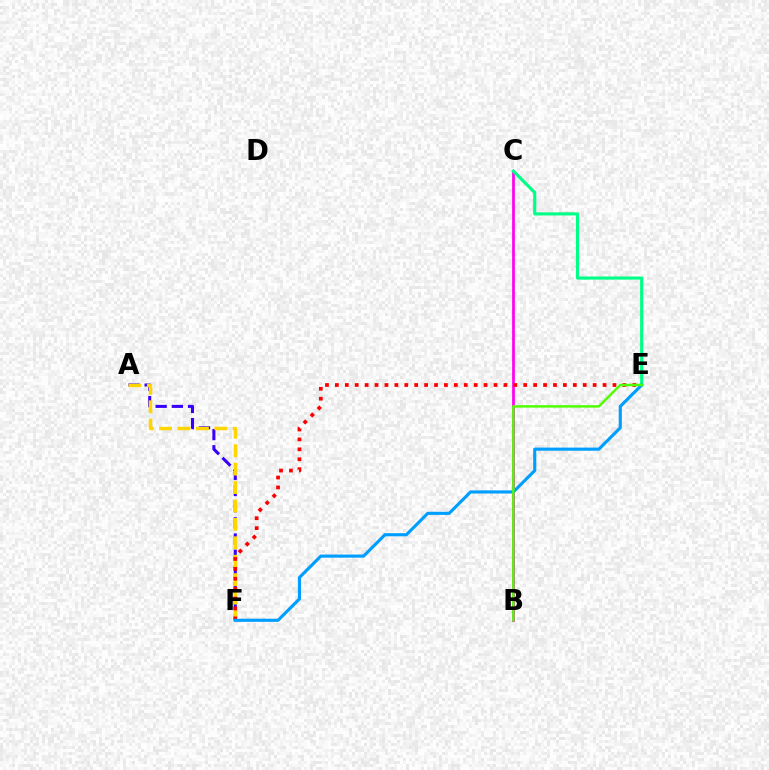{('A', 'F'): [{'color': '#3700ff', 'line_style': 'dashed', 'thickness': 2.2}, {'color': '#ffd500', 'line_style': 'dashed', 'thickness': 2.5}], ('B', 'C'): [{'color': '#ff00ed', 'line_style': 'solid', 'thickness': 1.95}], ('C', 'E'): [{'color': '#00ff86', 'line_style': 'solid', 'thickness': 2.25}], ('E', 'F'): [{'color': '#ff0000', 'line_style': 'dotted', 'thickness': 2.69}, {'color': '#009eff', 'line_style': 'solid', 'thickness': 2.26}], ('B', 'E'): [{'color': '#4fff00', 'line_style': 'solid', 'thickness': 1.77}]}